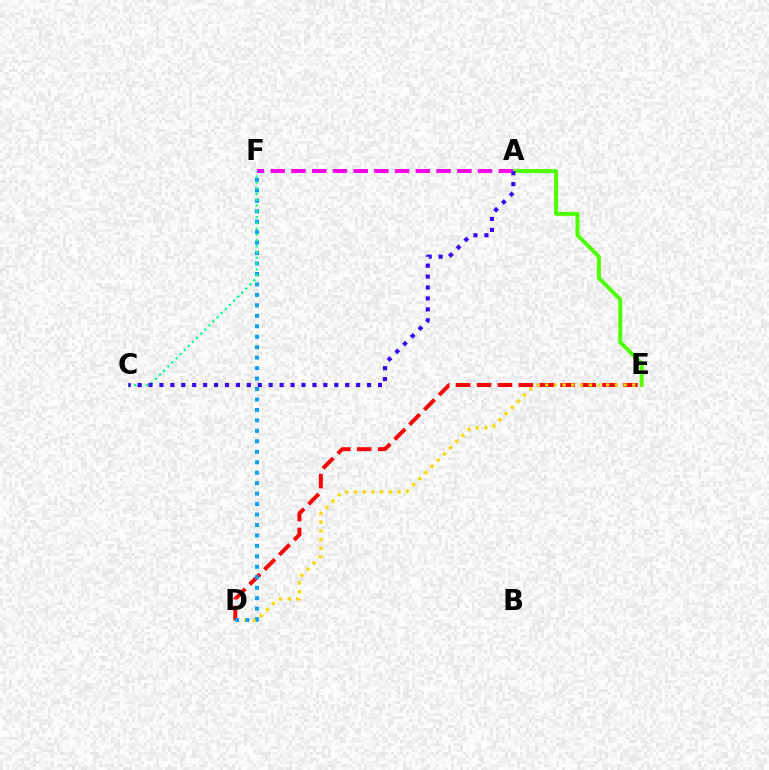{('A', 'E'): [{'color': '#4fff00', 'line_style': 'solid', 'thickness': 2.88}], ('D', 'E'): [{'color': '#ff0000', 'line_style': 'dashed', 'thickness': 2.84}, {'color': '#ffd500', 'line_style': 'dotted', 'thickness': 2.37}], ('A', 'F'): [{'color': '#ff00ed', 'line_style': 'dashed', 'thickness': 2.82}], ('D', 'F'): [{'color': '#009eff', 'line_style': 'dotted', 'thickness': 2.84}], ('C', 'F'): [{'color': '#00ff86', 'line_style': 'dotted', 'thickness': 1.58}], ('A', 'C'): [{'color': '#3700ff', 'line_style': 'dotted', 'thickness': 2.97}]}